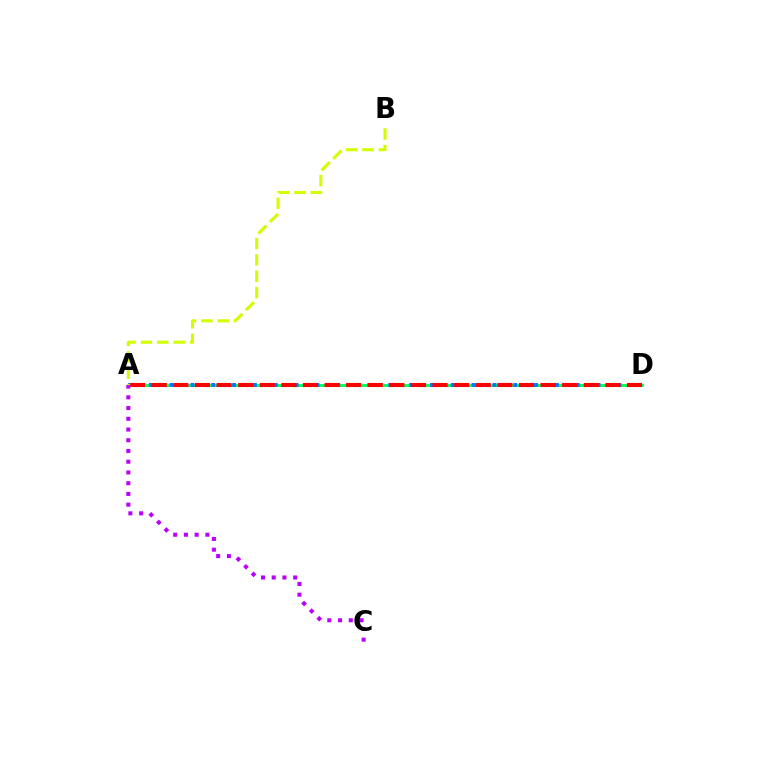{('A', 'D'): [{'color': '#00ff5c', 'line_style': 'solid', 'thickness': 2.08}, {'color': '#0074ff', 'line_style': 'dotted', 'thickness': 2.83}, {'color': '#ff0000', 'line_style': 'dashed', 'thickness': 2.93}], ('A', 'C'): [{'color': '#b900ff', 'line_style': 'dotted', 'thickness': 2.92}], ('A', 'B'): [{'color': '#d1ff00', 'line_style': 'dashed', 'thickness': 2.22}]}